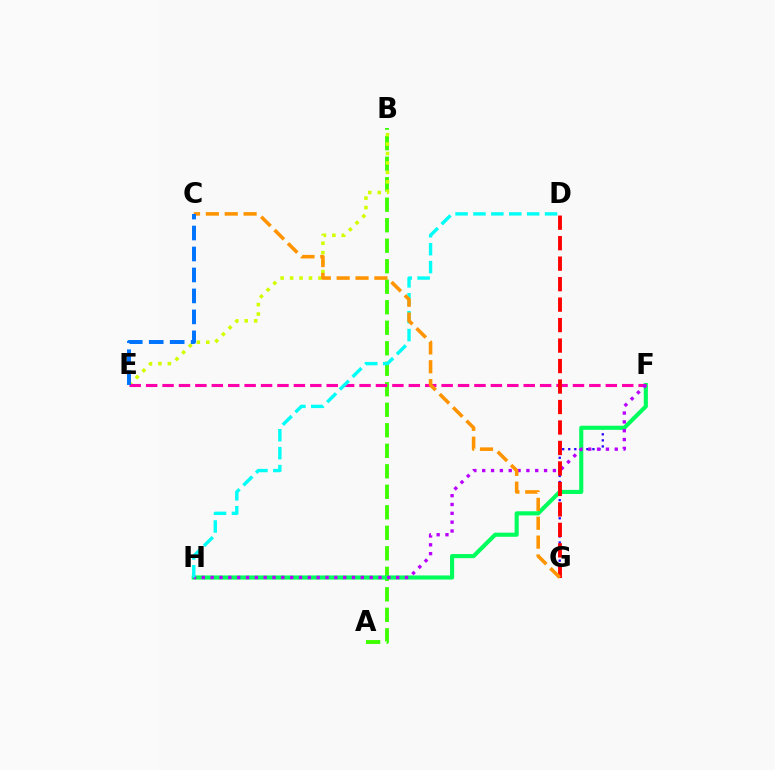{('F', 'G'): [{'color': '#2500ff', 'line_style': 'dotted', 'thickness': 1.64}], ('A', 'B'): [{'color': '#3dff00', 'line_style': 'dashed', 'thickness': 2.79}], ('B', 'E'): [{'color': '#d1ff00', 'line_style': 'dotted', 'thickness': 2.57}], ('F', 'H'): [{'color': '#00ff5c', 'line_style': 'solid', 'thickness': 2.96}, {'color': '#b900ff', 'line_style': 'dotted', 'thickness': 2.4}], ('E', 'F'): [{'color': '#ff00ac', 'line_style': 'dashed', 'thickness': 2.23}], ('D', 'H'): [{'color': '#00fff6', 'line_style': 'dashed', 'thickness': 2.43}], ('D', 'G'): [{'color': '#ff0000', 'line_style': 'dashed', 'thickness': 2.78}], ('C', 'G'): [{'color': '#ff9400', 'line_style': 'dashed', 'thickness': 2.56}], ('C', 'E'): [{'color': '#0074ff', 'line_style': 'dashed', 'thickness': 2.85}]}